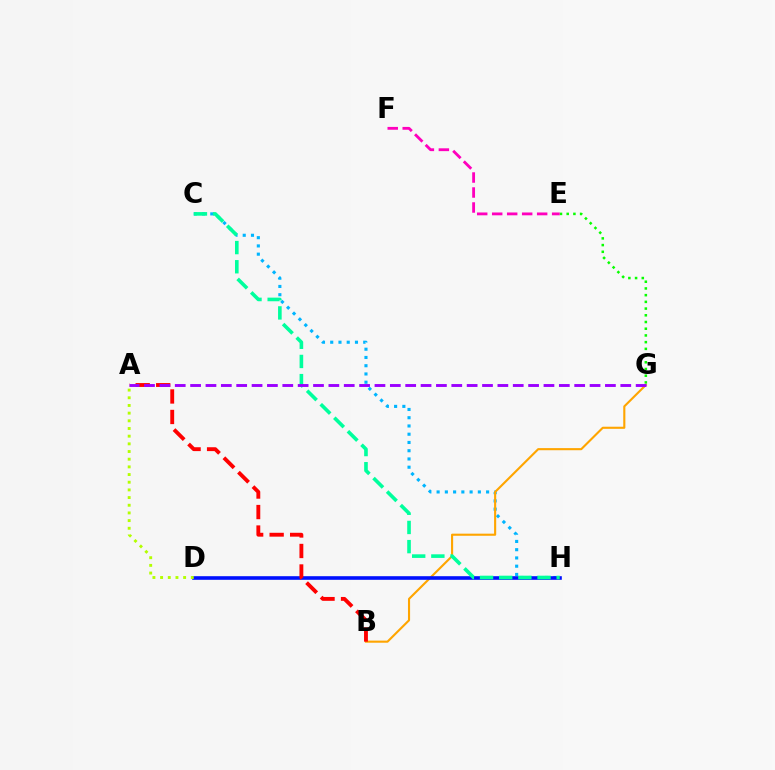{('C', 'H'): [{'color': '#00b5ff', 'line_style': 'dotted', 'thickness': 2.24}, {'color': '#00ff9d', 'line_style': 'dashed', 'thickness': 2.6}], ('E', 'G'): [{'color': '#08ff00', 'line_style': 'dotted', 'thickness': 1.82}], ('B', 'G'): [{'color': '#ffa500', 'line_style': 'solid', 'thickness': 1.52}], ('E', 'F'): [{'color': '#ff00bd', 'line_style': 'dashed', 'thickness': 2.04}], ('D', 'H'): [{'color': '#0010ff', 'line_style': 'solid', 'thickness': 2.6}], ('A', 'B'): [{'color': '#ff0000', 'line_style': 'dashed', 'thickness': 2.78}], ('A', 'G'): [{'color': '#9b00ff', 'line_style': 'dashed', 'thickness': 2.09}], ('A', 'D'): [{'color': '#b3ff00', 'line_style': 'dotted', 'thickness': 2.09}]}